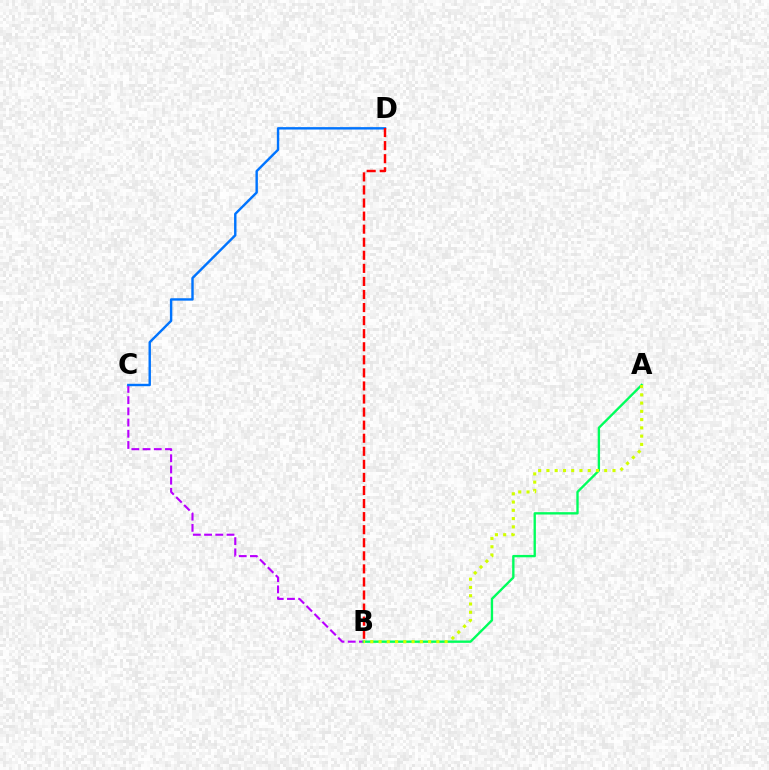{('B', 'C'): [{'color': '#b900ff', 'line_style': 'dashed', 'thickness': 1.52}], ('A', 'B'): [{'color': '#00ff5c', 'line_style': 'solid', 'thickness': 1.69}, {'color': '#d1ff00', 'line_style': 'dotted', 'thickness': 2.24}], ('C', 'D'): [{'color': '#0074ff', 'line_style': 'solid', 'thickness': 1.74}], ('B', 'D'): [{'color': '#ff0000', 'line_style': 'dashed', 'thickness': 1.78}]}